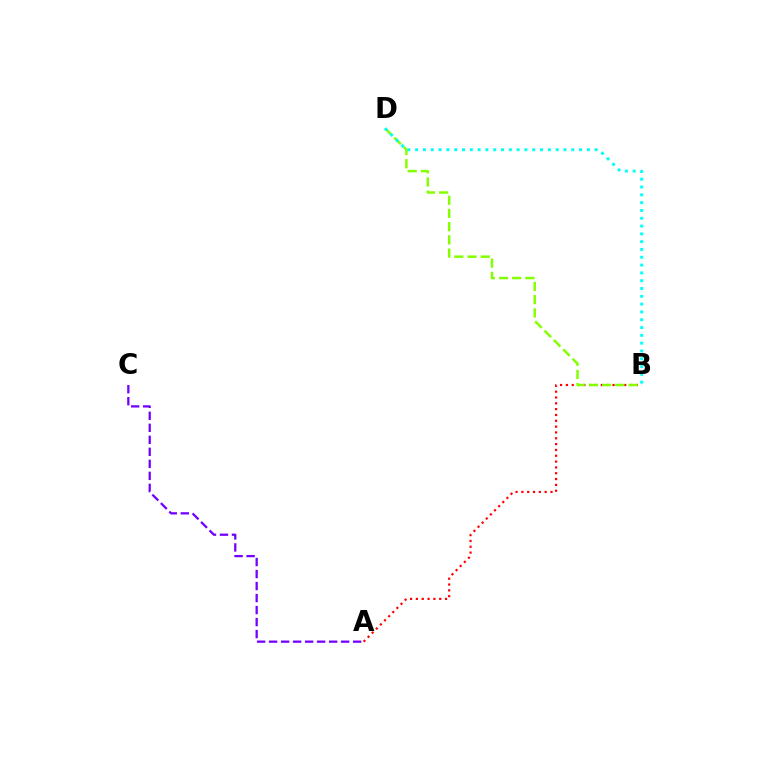{('A', 'B'): [{'color': '#ff0000', 'line_style': 'dotted', 'thickness': 1.58}], ('A', 'C'): [{'color': '#7200ff', 'line_style': 'dashed', 'thickness': 1.63}], ('B', 'D'): [{'color': '#84ff00', 'line_style': 'dashed', 'thickness': 1.8}, {'color': '#00fff6', 'line_style': 'dotted', 'thickness': 2.12}]}